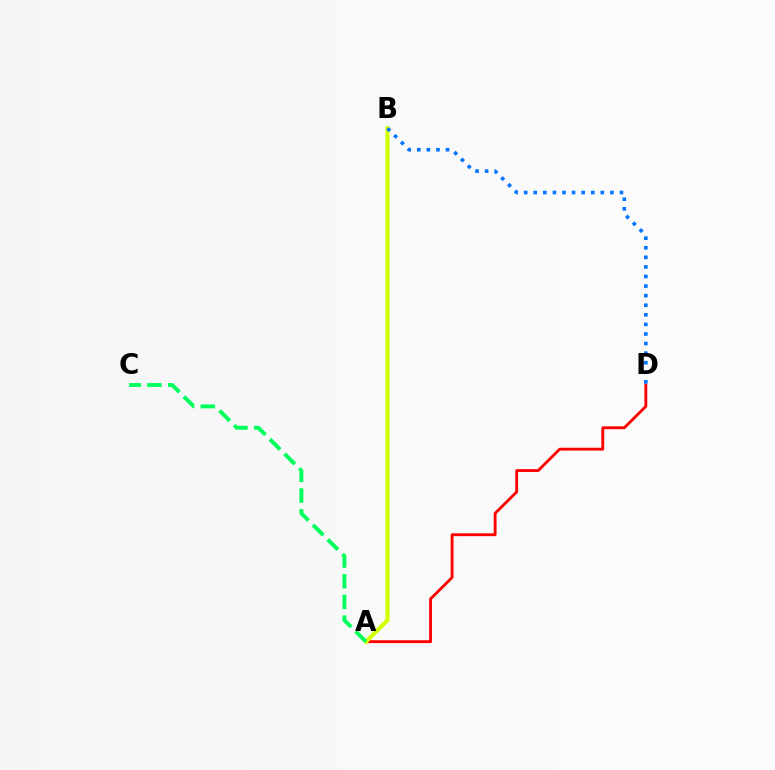{('A', 'D'): [{'color': '#ff0000', 'line_style': 'solid', 'thickness': 2.05}], ('A', 'B'): [{'color': '#b900ff', 'line_style': 'dotted', 'thickness': 1.99}, {'color': '#d1ff00', 'line_style': 'solid', 'thickness': 2.99}], ('B', 'D'): [{'color': '#0074ff', 'line_style': 'dotted', 'thickness': 2.6}], ('A', 'C'): [{'color': '#00ff5c', 'line_style': 'dashed', 'thickness': 2.81}]}